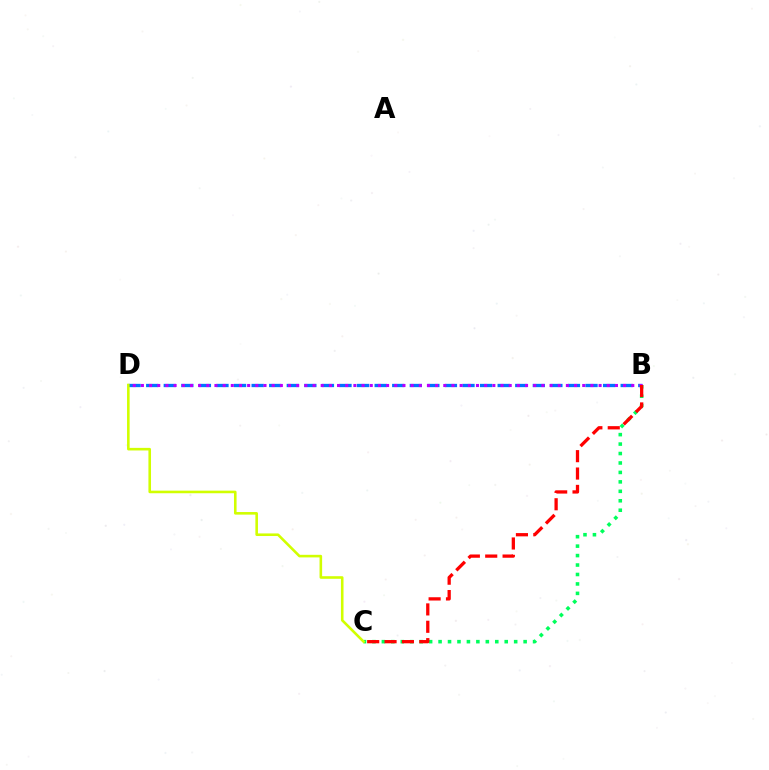{('B', 'C'): [{'color': '#00ff5c', 'line_style': 'dotted', 'thickness': 2.57}, {'color': '#ff0000', 'line_style': 'dashed', 'thickness': 2.36}], ('B', 'D'): [{'color': '#0074ff', 'line_style': 'dashed', 'thickness': 2.39}, {'color': '#b900ff', 'line_style': 'dotted', 'thickness': 2.22}], ('C', 'D'): [{'color': '#d1ff00', 'line_style': 'solid', 'thickness': 1.87}]}